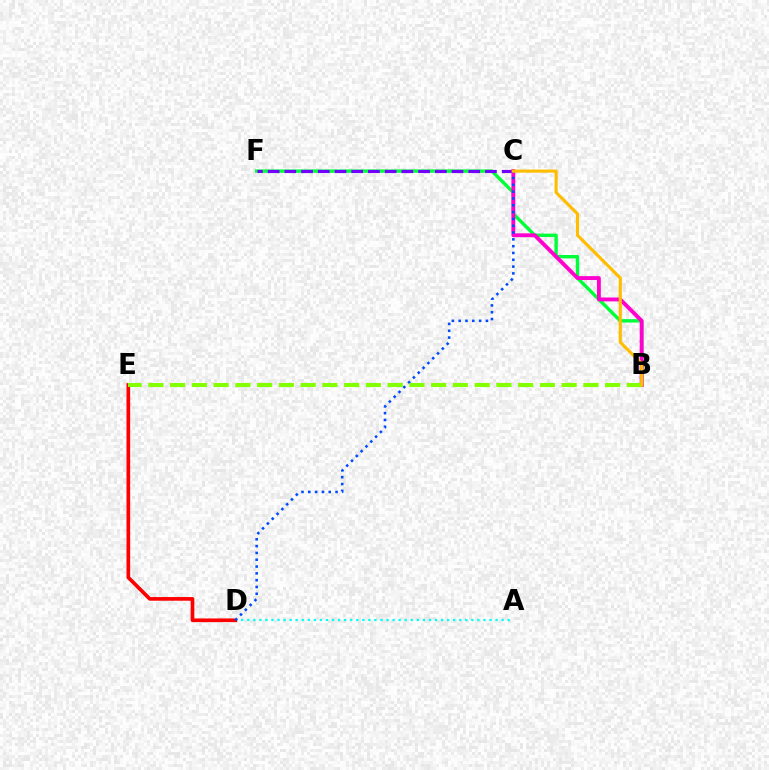{('A', 'D'): [{'color': '#00fff6', 'line_style': 'dotted', 'thickness': 1.65}], ('B', 'F'): [{'color': '#00ff39', 'line_style': 'solid', 'thickness': 2.44}], ('C', 'F'): [{'color': '#7200ff', 'line_style': 'dashed', 'thickness': 2.27}], ('B', 'C'): [{'color': '#ff00cf', 'line_style': 'solid', 'thickness': 2.79}, {'color': '#ffbd00', 'line_style': 'solid', 'thickness': 2.25}], ('D', 'E'): [{'color': '#ff0000', 'line_style': 'solid', 'thickness': 2.64}], ('C', 'D'): [{'color': '#004bff', 'line_style': 'dotted', 'thickness': 1.85}], ('B', 'E'): [{'color': '#84ff00', 'line_style': 'dashed', 'thickness': 2.95}]}